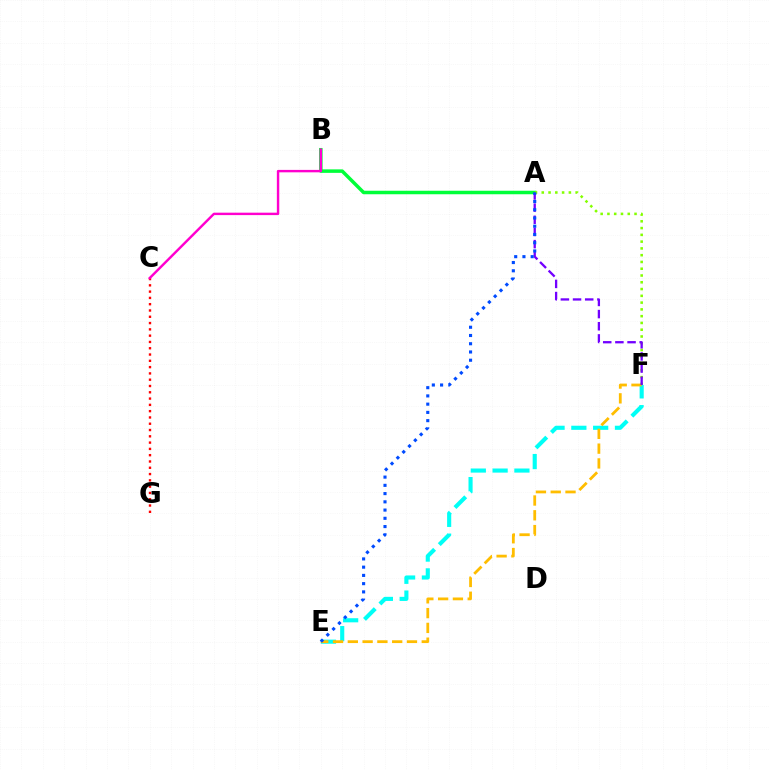{('E', 'F'): [{'color': '#00fff6', 'line_style': 'dashed', 'thickness': 2.96}, {'color': '#ffbd00', 'line_style': 'dashed', 'thickness': 2.01}], ('A', 'B'): [{'color': '#00ff39', 'line_style': 'solid', 'thickness': 2.52}], ('A', 'F'): [{'color': '#84ff00', 'line_style': 'dotted', 'thickness': 1.84}, {'color': '#7200ff', 'line_style': 'dashed', 'thickness': 1.65}], ('C', 'G'): [{'color': '#ff0000', 'line_style': 'dotted', 'thickness': 1.71}], ('B', 'C'): [{'color': '#ff00cf', 'line_style': 'solid', 'thickness': 1.75}], ('A', 'E'): [{'color': '#004bff', 'line_style': 'dotted', 'thickness': 2.24}]}